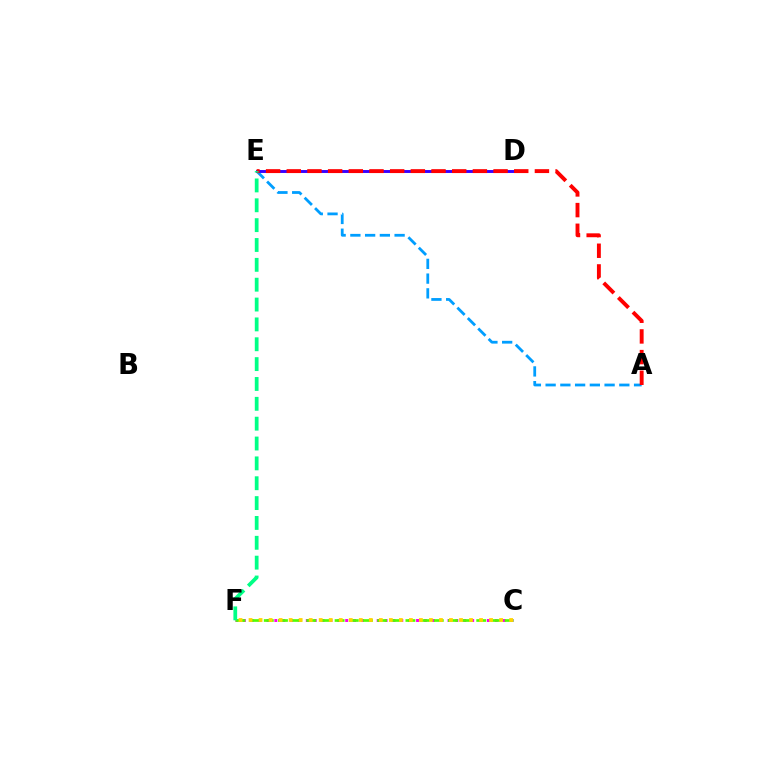{('C', 'F'): [{'color': '#ff00ed', 'line_style': 'dotted', 'thickness': 2.14}, {'color': '#4fff00', 'line_style': 'dashed', 'thickness': 1.92}, {'color': '#ffd500', 'line_style': 'dotted', 'thickness': 2.72}], ('A', 'E'): [{'color': '#009eff', 'line_style': 'dashed', 'thickness': 2.0}, {'color': '#ff0000', 'line_style': 'dashed', 'thickness': 2.81}], ('D', 'E'): [{'color': '#3700ff', 'line_style': 'solid', 'thickness': 2.1}], ('E', 'F'): [{'color': '#00ff86', 'line_style': 'dashed', 'thickness': 2.7}]}